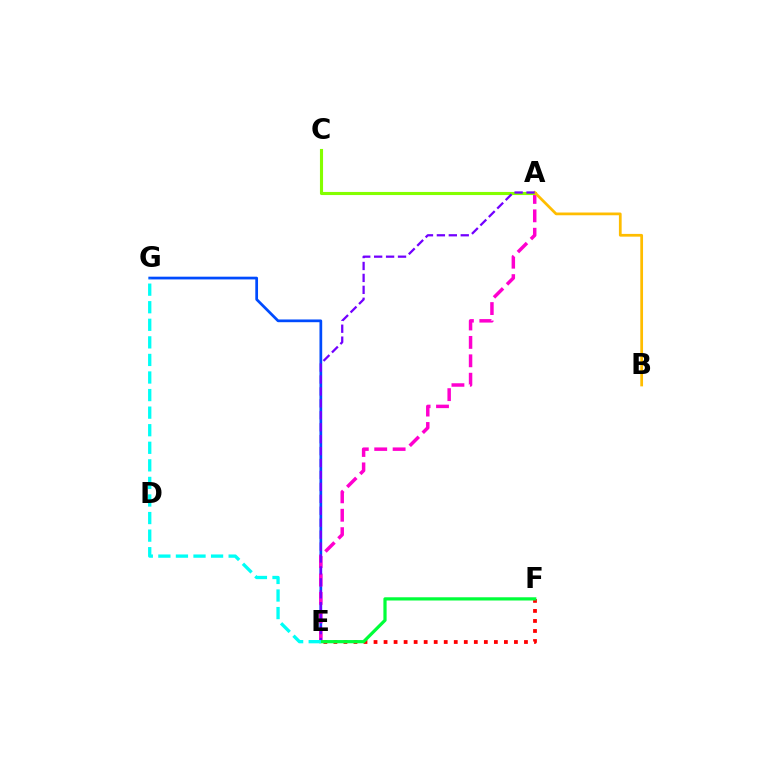{('E', 'G'): [{'color': '#004bff', 'line_style': 'solid', 'thickness': 1.97}, {'color': '#00fff6', 'line_style': 'dashed', 'thickness': 2.39}], ('A', 'E'): [{'color': '#ff00cf', 'line_style': 'dashed', 'thickness': 2.5}, {'color': '#7200ff', 'line_style': 'dashed', 'thickness': 1.62}], ('A', 'C'): [{'color': '#84ff00', 'line_style': 'solid', 'thickness': 2.24}], ('E', 'F'): [{'color': '#ff0000', 'line_style': 'dotted', 'thickness': 2.72}, {'color': '#00ff39', 'line_style': 'solid', 'thickness': 2.32}], ('A', 'B'): [{'color': '#ffbd00', 'line_style': 'solid', 'thickness': 1.97}]}